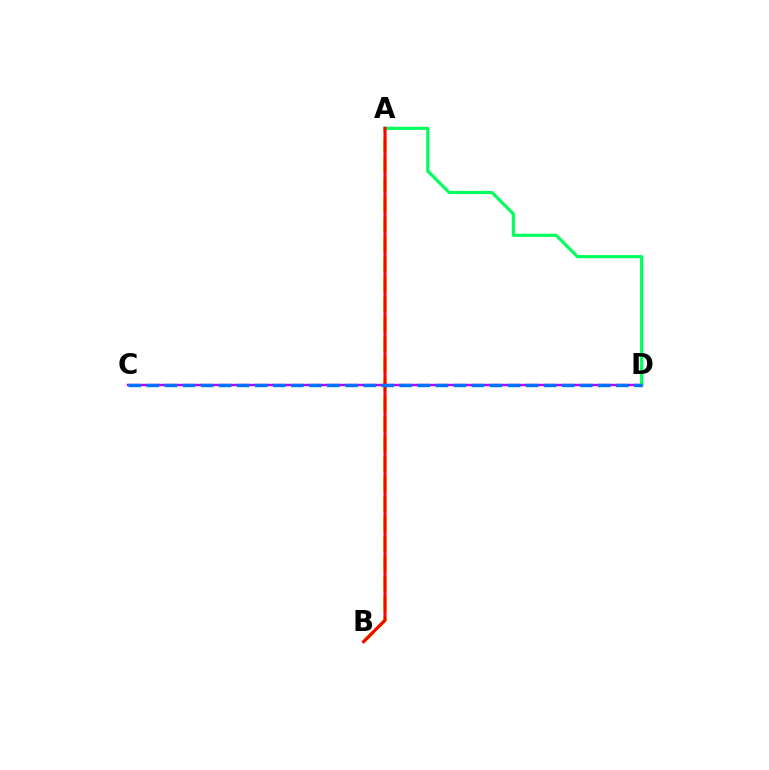{('A', 'B'): [{'color': '#d1ff00', 'line_style': 'dashed', 'thickness': 2.71}, {'color': '#ff0000', 'line_style': 'solid', 'thickness': 2.24}], ('C', 'D'): [{'color': '#b900ff', 'line_style': 'solid', 'thickness': 1.73}, {'color': '#0074ff', 'line_style': 'dashed', 'thickness': 2.45}], ('A', 'D'): [{'color': '#00ff5c', 'line_style': 'solid', 'thickness': 2.28}]}